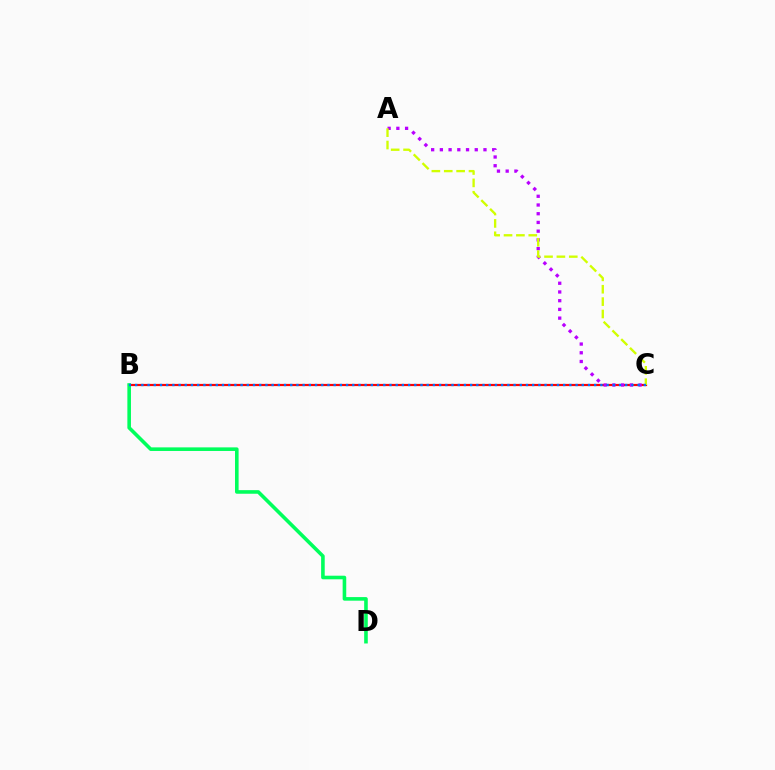{('B', 'C'): [{'color': '#ff0000', 'line_style': 'solid', 'thickness': 1.59}, {'color': '#0074ff', 'line_style': 'dotted', 'thickness': 1.69}], ('B', 'D'): [{'color': '#00ff5c', 'line_style': 'solid', 'thickness': 2.59}], ('A', 'C'): [{'color': '#b900ff', 'line_style': 'dotted', 'thickness': 2.37}, {'color': '#d1ff00', 'line_style': 'dashed', 'thickness': 1.68}]}